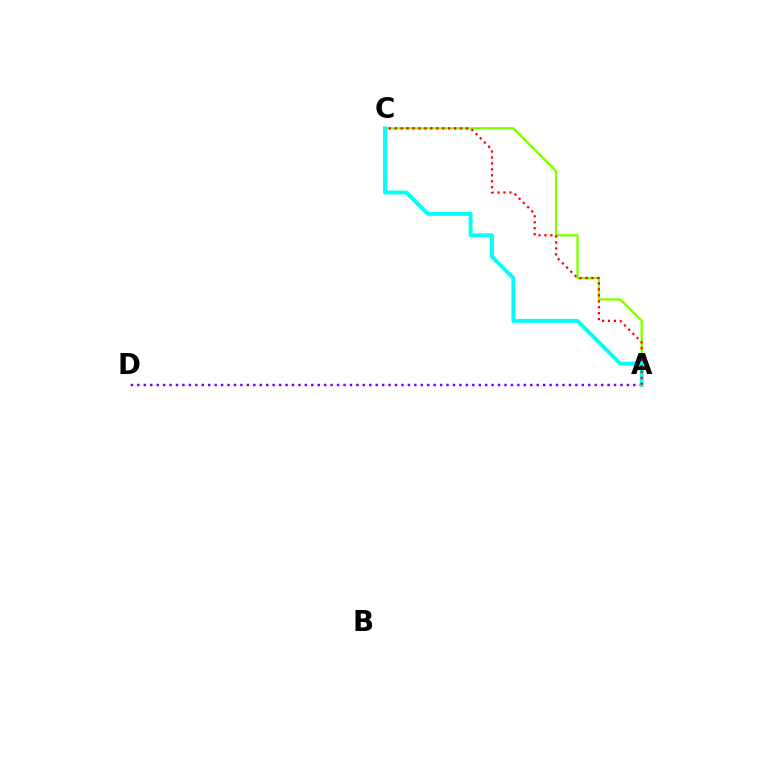{('A', 'C'): [{'color': '#84ff00', 'line_style': 'solid', 'thickness': 1.71}, {'color': '#00fff6', 'line_style': 'solid', 'thickness': 2.81}, {'color': '#ff0000', 'line_style': 'dotted', 'thickness': 1.61}], ('A', 'D'): [{'color': '#7200ff', 'line_style': 'dotted', 'thickness': 1.75}]}